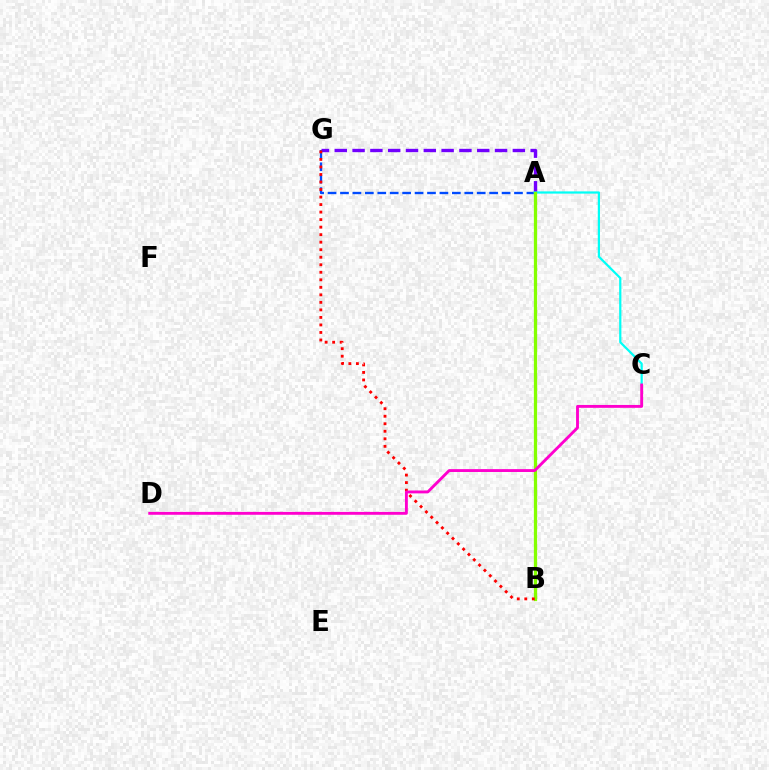{('A', 'B'): [{'color': '#ffbd00', 'line_style': 'solid', 'thickness': 1.99}, {'color': '#00ff39', 'line_style': 'dashed', 'thickness': 1.91}, {'color': '#84ff00', 'line_style': 'solid', 'thickness': 2.34}], ('A', 'G'): [{'color': '#7200ff', 'line_style': 'dashed', 'thickness': 2.42}, {'color': '#004bff', 'line_style': 'dashed', 'thickness': 1.69}], ('A', 'C'): [{'color': '#00fff6', 'line_style': 'solid', 'thickness': 1.6}], ('B', 'G'): [{'color': '#ff0000', 'line_style': 'dotted', 'thickness': 2.04}], ('C', 'D'): [{'color': '#ff00cf', 'line_style': 'solid', 'thickness': 2.07}]}